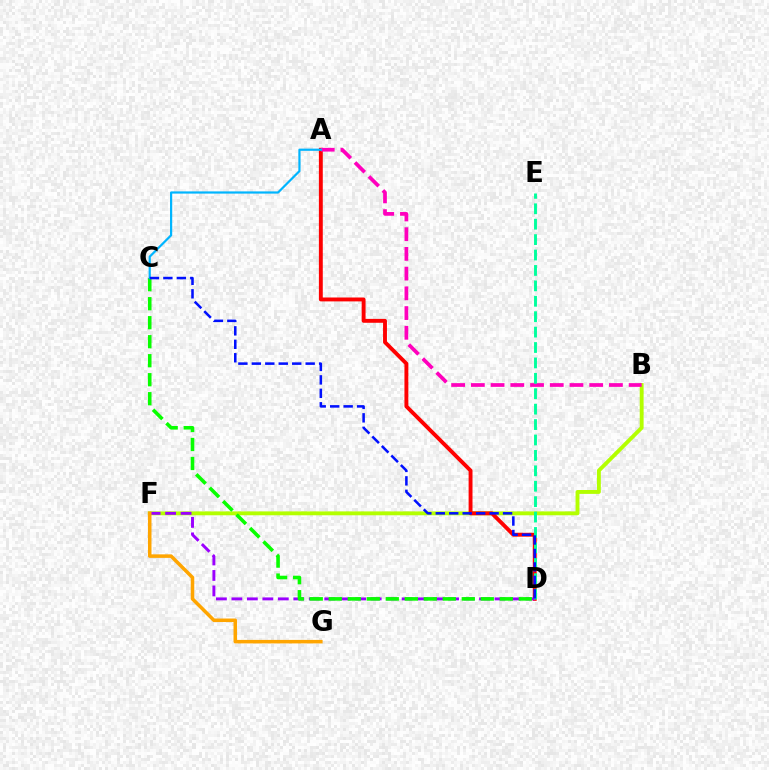{('B', 'F'): [{'color': '#b3ff00', 'line_style': 'solid', 'thickness': 2.79}], ('A', 'D'): [{'color': '#ff0000', 'line_style': 'solid', 'thickness': 2.8}], ('D', 'F'): [{'color': '#9b00ff', 'line_style': 'dashed', 'thickness': 2.1}], ('C', 'D'): [{'color': '#08ff00', 'line_style': 'dashed', 'thickness': 2.58}, {'color': '#0010ff', 'line_style': 'dashed', 'thickness': 1.83}], ('A', 'B'): [{'color': '#ff00bd', 'line_style': 'dashed', 'thickness': 2.68}], ('D', 'E'): [{'color': '#00ff9d', 'line_style': 'dashed', 'thickness': 2.09}], ('A', 'C'): [{'color': '#00b5ff', 'line_style': 'solid', 'thickness': 1.59}], ('F', 'G'): [{'color': '#ffa500', 'line_style': 'solid', 'thickness': 2.53}]}